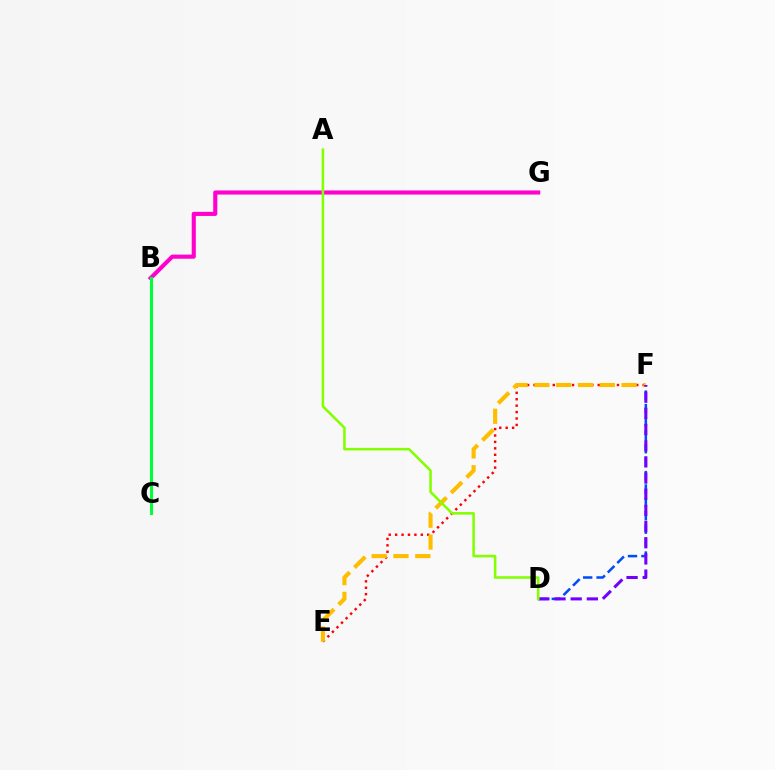{('E', 'F'): [{'color': '#ff0000', 'line_style': 'dotted', 'thickness': 1.74}, {'color': '#ffbd00', 'line_style': 'dashed', 'thickness': 2.96}], ('B', 'G'): [{'color': '#ff00cf', 'line_style': 'solid', 'thickness': 2.96}], ('D', 'F'): [{'color': '#004bff', 'line_style': 'dashed', 'thickness': 1.82}, {'color': '#7200ff', 'line_style': 'dashed', 'thickness': 2.2}], ('B', 'C'): [{'color': '#00fff6', 'line_style': 'dotted', 'thickness': 2.03}, {'color': '#00ff39', 'line_style': 'solid', 'thickness': 2.2}], ('A', 'D'): [{'color': '#84ff00', 'line_style': 'solid', 'thickness': 1.84}]}